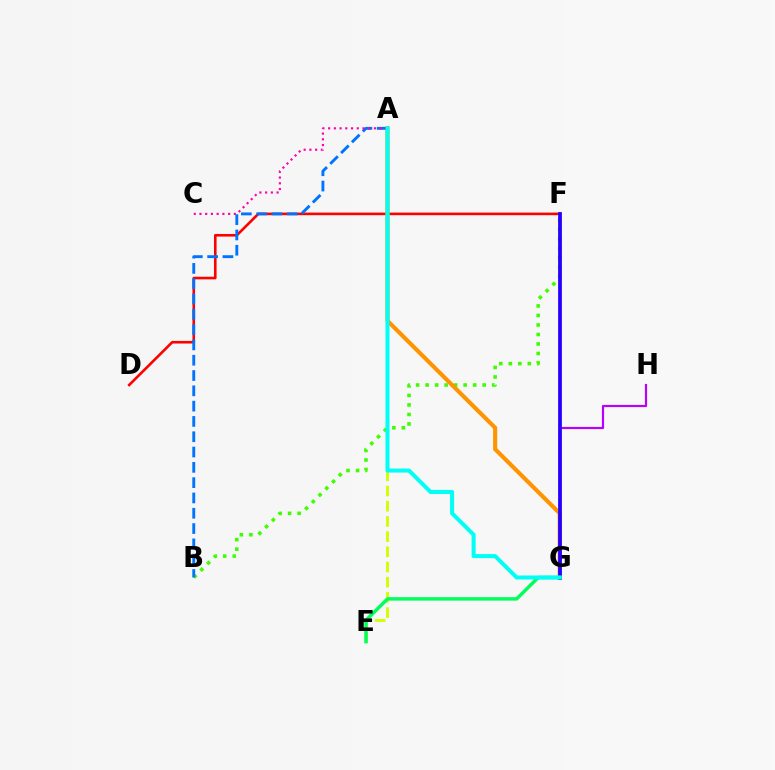{('A', 'E'): [{'color': '#d1ff00', 'line_style': 'dashed', 'thickness': 2.06}], ('D', 'F'): [{'color': '#ff0000', 'line_style': 'solid', 'thickness': 1.87}], ('B', 'F'): [{'color': '#3dff00', 'line_style': 'dotted', 'thickness': 2.58}], ('A', 'G'): [{'color': '#ff9400', 'line_style': 'solid', 'thickness': 2.96}, {'color': '#00fff6', 'line_style': 'solid', 'thickness': 2.9}], ('G', 'H'): [{'color': '#b900ff', 'line_style': 'solid', 'thickness': 1.57}], ('F', 'G'): [{'color': '#2500ff', 'line_style': 'solid', 'thickness': 2.7}], ('A', 'B'): [{'color': '#0074ff', 'line_style': 'dashed', 'thickness': 2.08}], ('A', 'C'): [{'color': '#ff00ac', 'line_style': 'dotted', 'thickness': 1.56}], ('E', 'G'): [{'color': '#00ff5c', 'line_style': 'solid', 'thickness': 2.48}]}